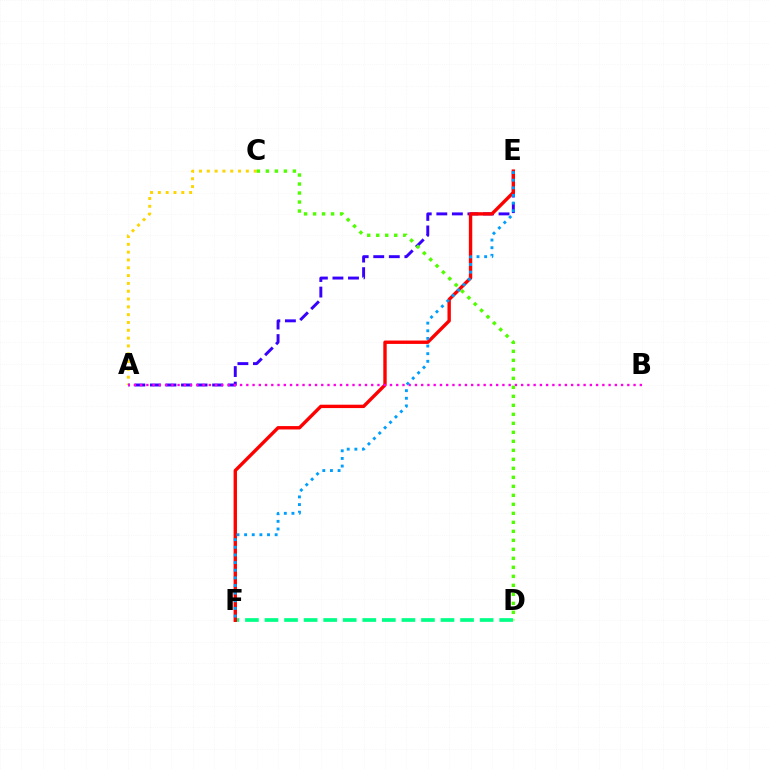{('A', 'C'): [{'color': '#ffd500', 'line_style': 'dotted', 'thickness': 2.12}], ('D', 'F'): [{'color': '#00ff86', 'line_style': 'dashed', 'thickness': 2.66}], ('A', 'E'): [{'color': '#3700ff', 'line_style': 'dashed', 'thickness': 2.11}], ('E', 'F'): [{'color': '#ff0000', 'line_style': 'solid', 'thickness': 2.43}, {'color': '#009eff', 'line_style': 'dotted', 'thickness': 2.07}], ('A', 'B'): [{'color': '#ff00ed', 'line_style': 'dotted', 'thickness': 1.7}], ('C', 'D'): [{'color': '#4fff00', 'line_style': 'dotted', 'thickness': 2.45}]}